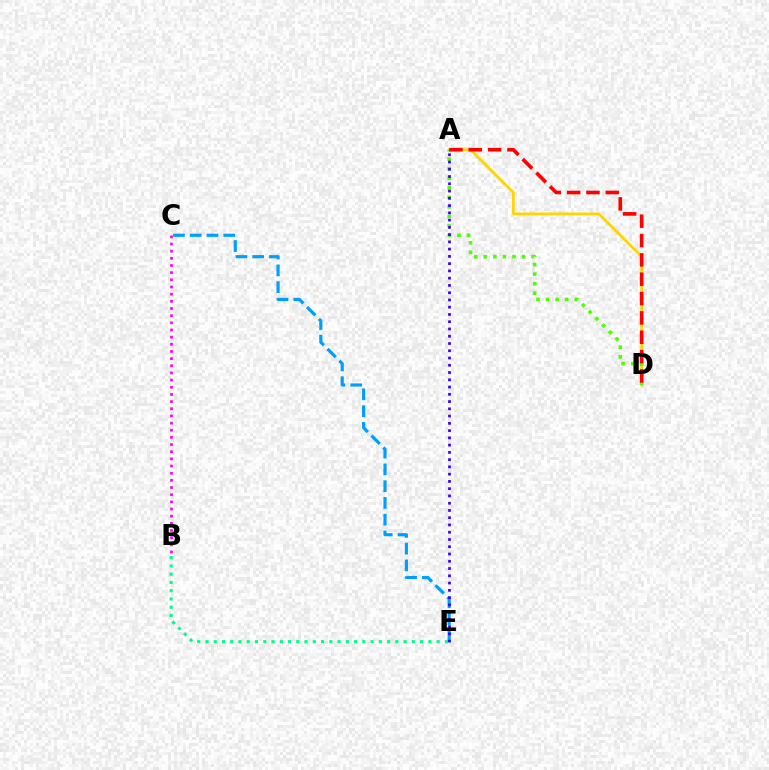{('B', 'E'): [{'color': '#00ff86', 'line_style': 'dotted', 'thickness': 2.24}], ('C', 'E'): [{'color': '#009eff', 'line_style': 'dashed', 'thickness': 2.28}], ('A', 'D'): [{'color': '#ffd500', 'line_style': 'solid', 'thickness': 2.0}, {'color': '#4fff00', 'line_style': 'dotted', 'thickness': 2.59}, {'color': '#ff0000', 'line_style': 'dashed', 'thickness': 2.63}], ('B', 'C'): [{'color': '#ff00ed', 'line_style': 'dotted', 'thickness': 1.95}], ('A', 'E'): [{'color': '#3700ff', 'line_style': 'dotted', 'thickness': 1.97}]}